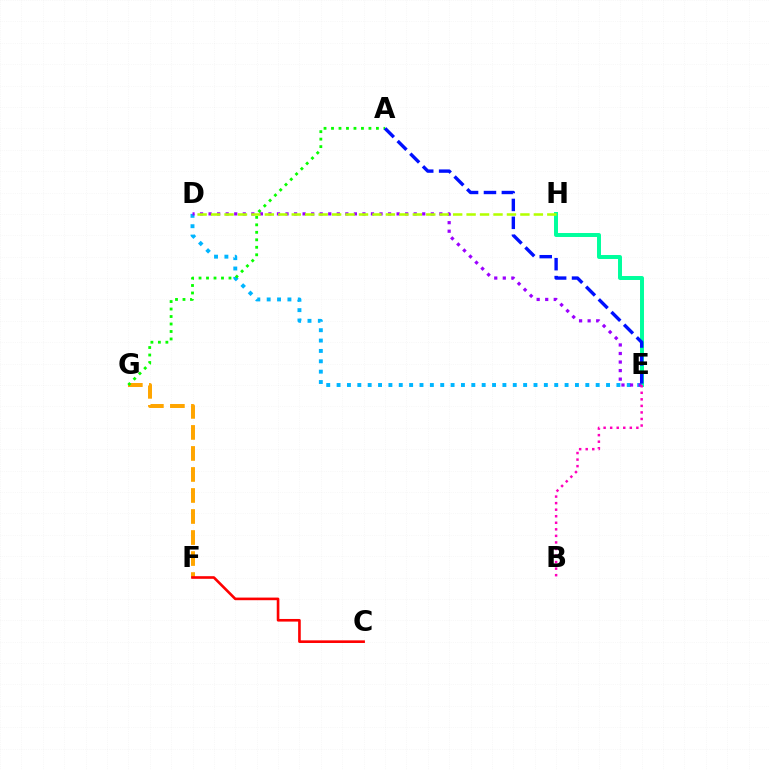{('F', 'G'): [{'color': '#ffa500', 'line_style': 'dashed', 'thickness': 2.86}], ('D', 'E'): [{'color': '#00b5ff', 'line_style': 'dotted', 'thickness': 2.82}, {'color': '#9b00ff', 'line_style': 'dotted', 'thickness': 2.32}], ('A', 'G'): [{'color': '#08ff00', 'line_style': 'dotted', 'thickness': 2.03}], ('E', 'H'): [{'color': '#00ff9d', 'line_style': 'solid', 'thickness': 2.86}], ('D', 'H'): [{'color': '#b3ff00', 'line_style': 'dashed', 'thickness': 1.83}], ('A', 'E'): [{'color': '#0010ff', 'line_style': 'dashed', 'thickness': 2.43}], ('B', 'E'): [{'color': '#ff00bd', 'line_style': 'dotted', 'thickness': 1.78}], ('C', 'F'): [{'color': '#ff0000', 'line_style': 'solid', 'thickness': 1.89}]}